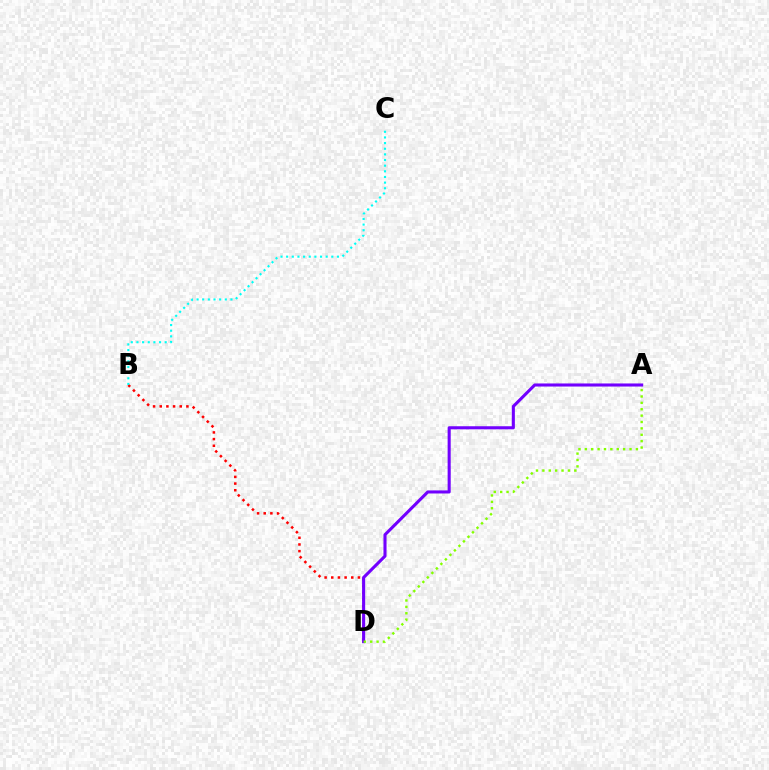{('B', 'D'): [{'color': '#ff0000', 'line_style': 'dotted', 'thickness': 1.81}], ('A', 'D'): [{'color': '#7200ff', 'line_style': 'solid', 'thickness': 2.22}, {'color': '#84ff00', 'line_style': 'dotted', 'thickness': 1.73}], ('B', 'C'): [{'color': '#00fff6', 'line_style': 'dotted', 'thickness': 1.53}]}